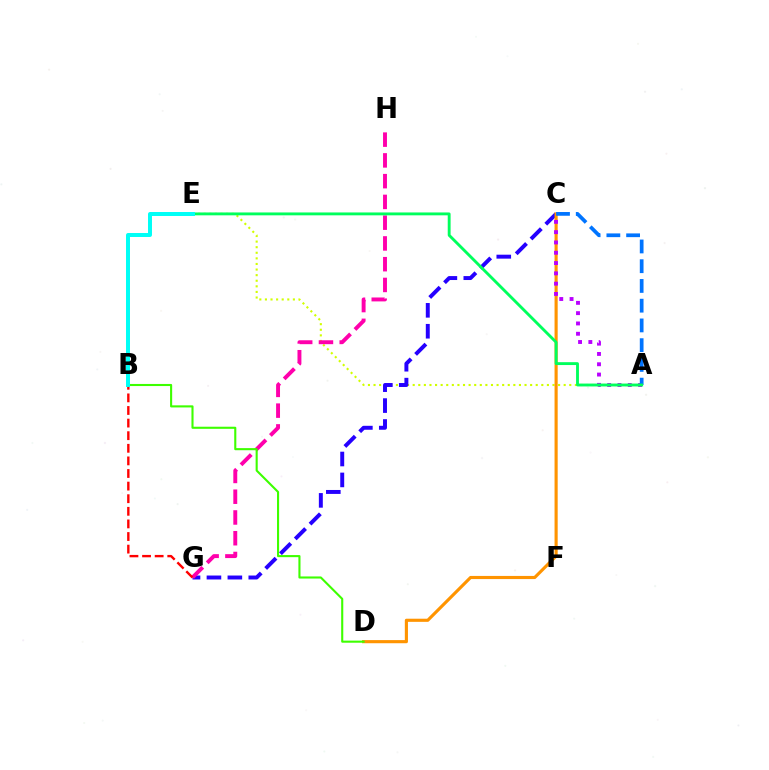{('A', 'E'): [{'color': '#d1ff00', 'line_style': 'dotted', 'thickness': 1.52}, {'color': '#00ff5c', 'line_style': 'solid', 'thickness': 2.07}], ('C', 'G'): [{'color': '#2500ff', 'line_style': 'dashed', 'thickness': 2.84}], ('C', 'D'): [{'color': '#ff9400', 'line_style': 'solid', 'thickness': 2.25}], ('A', 'C'): [{'color': '#b900ff', 'line_style': 'dotted', 'thickness': 2.8}, {'color': '#0074ff', 'line_style': 'dashed', 'thickness': 2.68}], ('G', 'H'): [{'color': '#ff00ac', 'line_style': 'dashed', 'thickness': 2.82}], ('B', 'D'): [{'color': '#3dff00', 'line_style': 'solid', 'thickness': 1.51}], ('B', 'G'): [{'color': '#ff0000', 'line_style': 'dashed', 'thickness': 1.71}], ('B', 'E'): [{'color': '#00fff6', 'line_style': 'solid', 'thickness': 2.86}]}